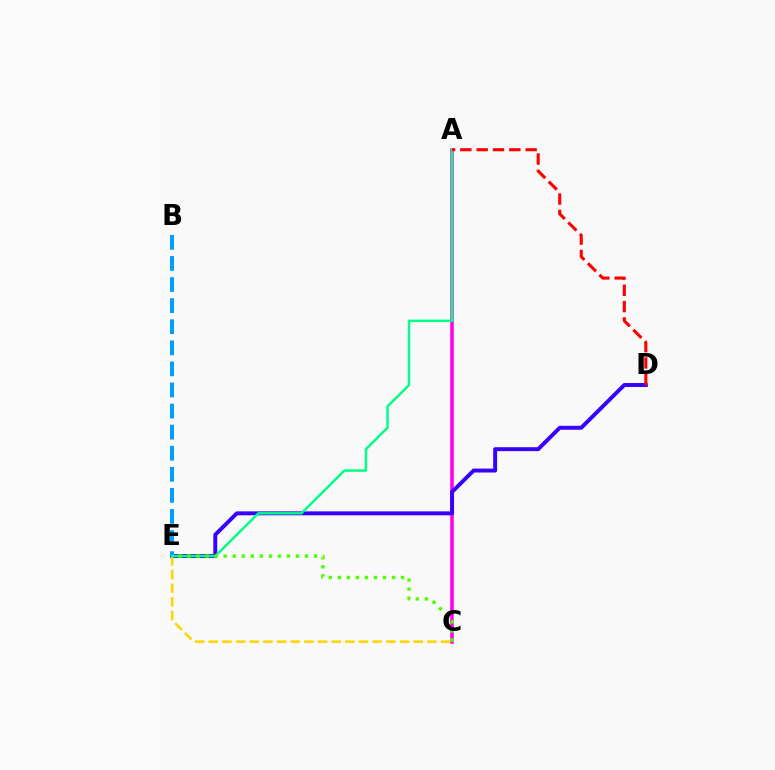{('A', 'C'): [{'color': '#ff00ed', 'line_style': 'solid', 'thickness': 2.54}], ('D', 'E'): [{'color': '#3700ff', 'line_style': 'solid', 'thickness': 2.83}], ('C', 'E'): [{'color': '#ffd500', 'line_style': 'dashed', 'thickness': 1.86}, {'color': '#4fff00', 'line_style': 'dotted', 'thickness': 2.46}], ('B', 'E'): [{'color': '#009eff', 'line_style': 'dashed', 'thickness': 2.86}], ('A', 'E'): [{'color': '#00ff86', 'line_style': 'solid', 'thickness': 1.78}], ('A', 'D'): [{'color': '#ff0000', 'line_style': 'dashed', 'thickness': 2.22}]}